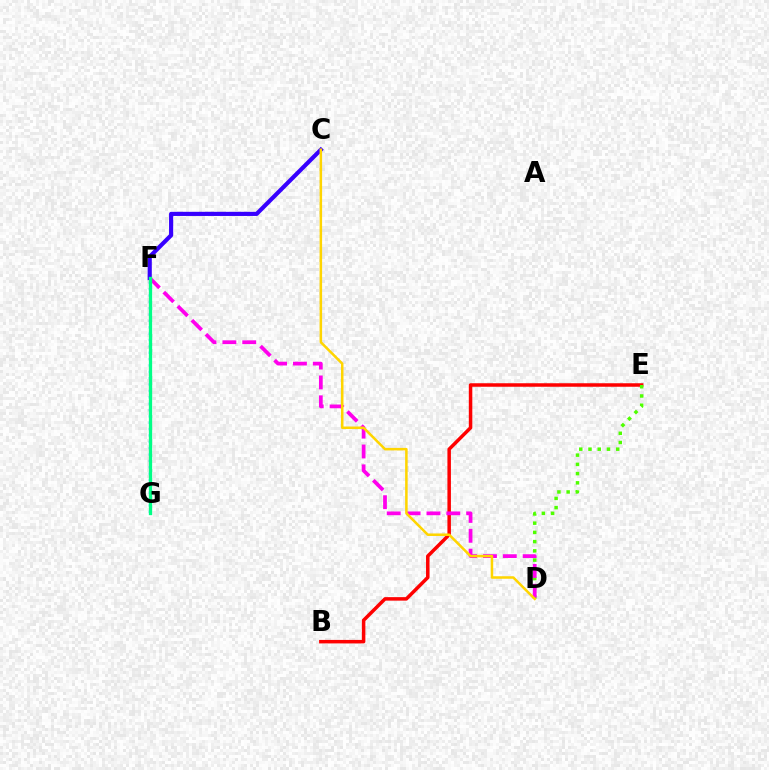{('B', 'E'): [{'color': '#ff0000', 'line_style': 'solid', 'thickness': 2.52}], ('D', 'E'): [{'color': '#4fff00', 'line_style': 'dotted', 'thickness': 2.51}], ('D', 'F'): [{'color': '#ff00ed', 'line_style': 'dashed', 'thickness': 2.7}], ('C', 'F'): [{'color': '#3700ff', 'line_style': 'solid', 'thickness': 2.99}], ('C', 'D'): [{'color': '#ffd500', 'line_style': 'solid', 'thickness': 1.82}], ('F', 'G'): [{'color': '#009eff', 'line_style': 'dotted', 'thickness': 1.73}, {'color': '#00ff86', 'line_style': 'solid', 'thickness': 2.37}]}